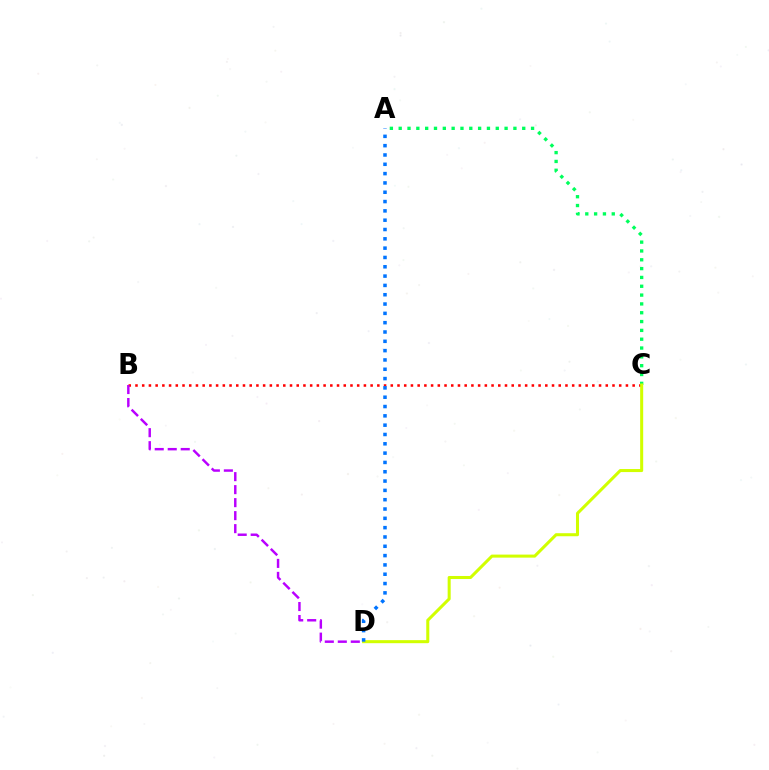{('B', 'C'): [{'color': '#ff0000', 'line_style': 'dotted', 'thickness': 1.83}], ('A', 'C'): [{'color': '#00ff5c', 'line_style': 'dotted', 'thickness': 2.4}], ('C', 'D'): [{'color': '#d1ff00', 'line_style': 'solid', 'thickness': 2.19}], ('A', 'D'): [{'color': '#0074ff', 'line_style': 'dotted', 'thickness': 2.53}], ('B', 'D'): [{'color': '#b900ff', 'line_style': 'dashed', 'thickness': 1.77}]}